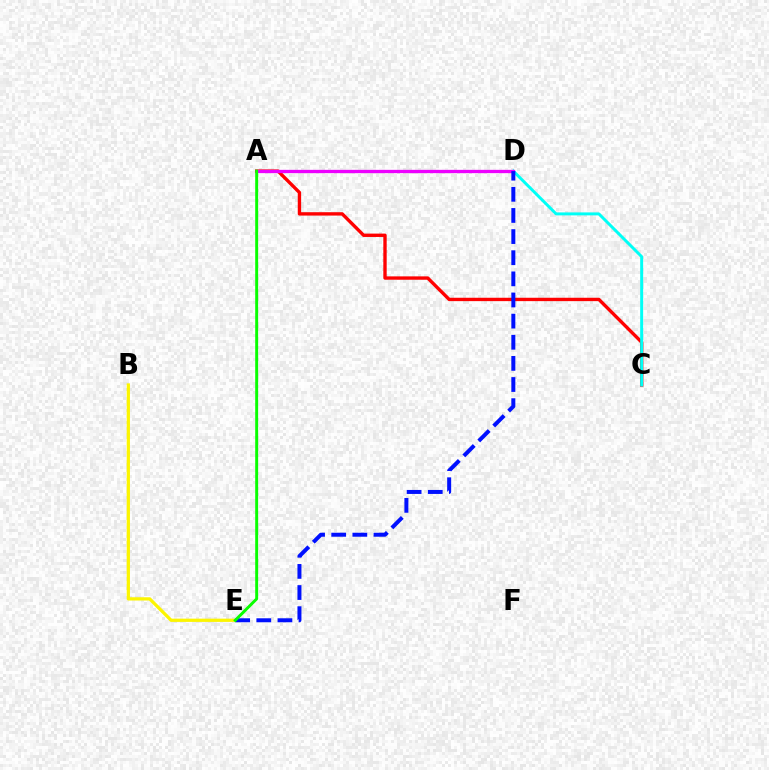{('B', 'E'): [{'color': '#fcf500', 'line_style': 'solid', 'thickness': 2.34}], ('A', 'C'): [{'color': '#ff0000', 'line_style': 'solid', 'thickness': 2.42}], ('C', 'D'): [{'color': '#00fff6', 'line_style': 'solid', 'thickness': 2.14}], ('A', 'D'): [{'color': '#ee00ff', 'line_style': 'solid', 'thickness': 2.38}], ('D', 'E'): [{'color': '#0010ff', 'line_style': 'dashed', 'thickness': 2.87}], ('A', 'E'): [{'color': '#08ff00', 'line_style': 'solid', 'thickness': 2.11}]}